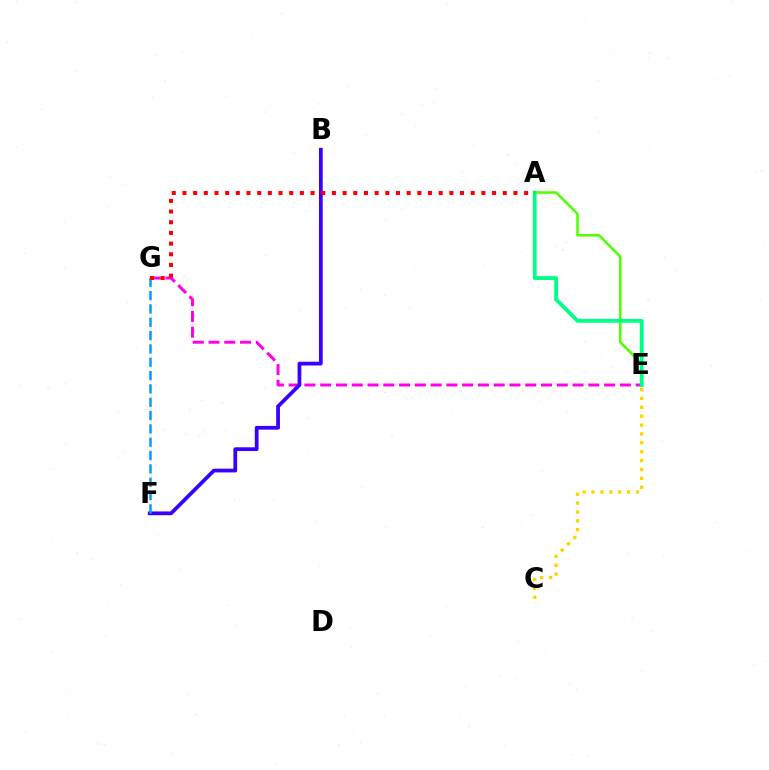{('A', 'E'): [{'color': '#4fff00', 'line_style': 'solid', 'thickness': 1.82}, {'color': '#00ff86', 'line_style': 'solid', 'thickness': 2.75}], ('E', 'G'): [{'color': '#ff00ed', 'line_style': 'dashed', 'thickness': 2.14}], ('B', 'F'): [{'color': '#3700ff', 'line_style': 'solid', 'thickness': 2.7}], ('F', 'G'): [{'color': '#009eff', 'line_style': 'dashed', 'thickness': 1.81}], ('A', 'G'): [{'color': '#ff0000', 'line_style': 'dotted', 'thickness': 2.9}], ('C', 'E'): [{'color': '#ffd500', 'line_style': 'dotted', 'thickness': 2.41}]}